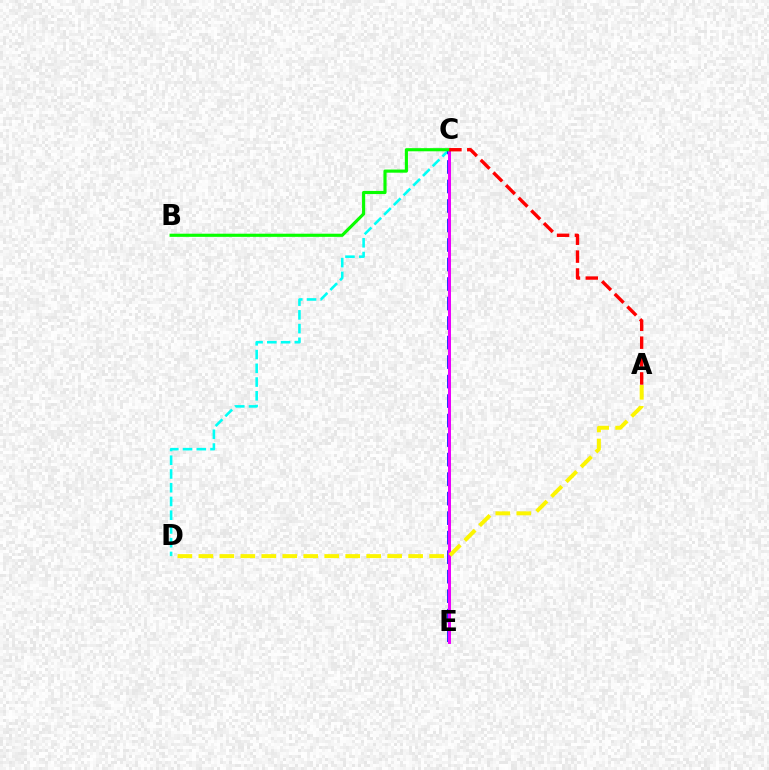{('C', 'D'): [{'color': '#00fff6', 'line_style': 'dashed', 'thickness': 1.87}], ('C', 'E'): [{'color': '#0010ff', 'line_style': 'dashed', 'thickness': 2.65}, {'color': '#ee00ff', 'line_style': 'solid', 'thickness': 2.14}], ('B', 'C'): [{'color': '#08ff00', 'line_style': 'solid', 'thickness': 2.26}], ('A', 'C'): [{'color': '#ff0000', 'line_style': 'dashed', 'thickness': 2.43}], ('A', 'D'): [{'color': '#fcf500', 'line_style': 'dashed', 'thickness': 2.85}]}